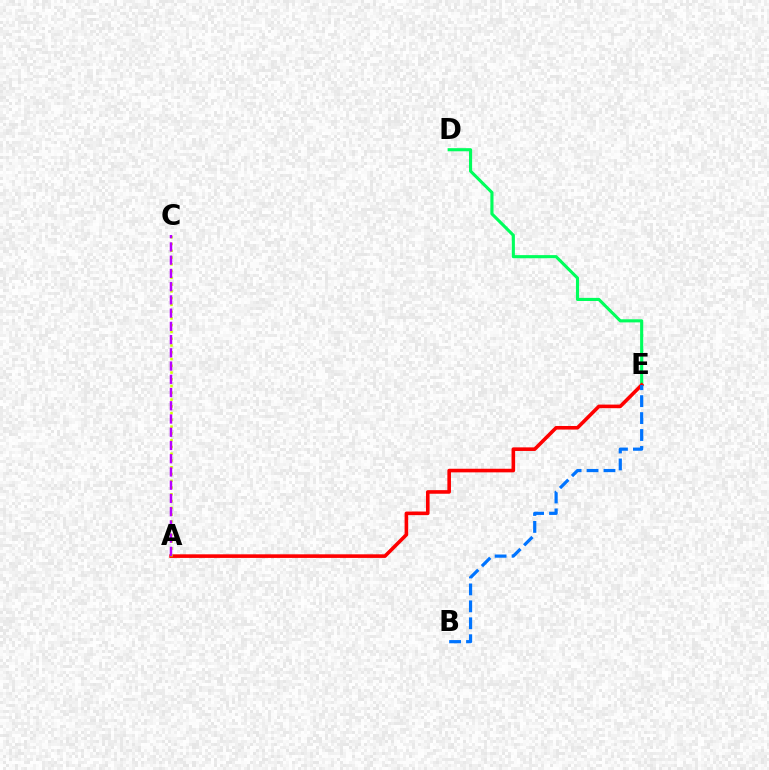{('D', 'E'): [{'color': '#00ff5c', 'line_style': 'solid', 'thickness': 2.24}], ('A', 'E'): [{'color': '#ff0000', 'line_style': 'solid', 'thickness': 2.59}], ('A', 'C'): [{'color': '#d1ff00', 'line_style': 'dotted', 'thickness': 1.84}, {'color': '#b900ff', 'line_style': 'dashed', 'thickness': 1.8}], ('B', 'E'): [{'color': '#0074ff', 'line_style': 'dashed', 'thickness': 2.3}]}